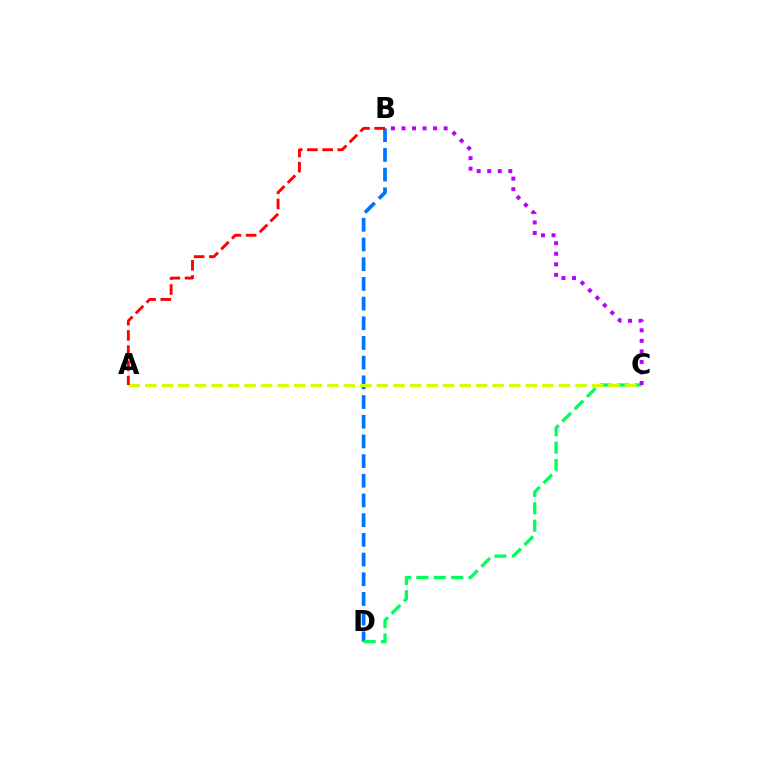{('B', 'D'): [{'color': '#0074ff', 'line_style': 'dashed', 'thickness': 2.67}], ('C', 'D'): [{'color': '#00ff5c', 'line_style': 'dashed', 'thickness': 2.36}], ('A', 'C'): [{'color': '#d1ff00', 'line_style': 'dashed', 'thickness': 2.25}], ('B', 'C'): [{'color': '#b900ff', 'line_style': 'dotted', 'thickness': 2.86}], ('A', 'B'): [{'color': '#ff0000', 'line_style': 'dashed', 'thickness': 2.07}]}